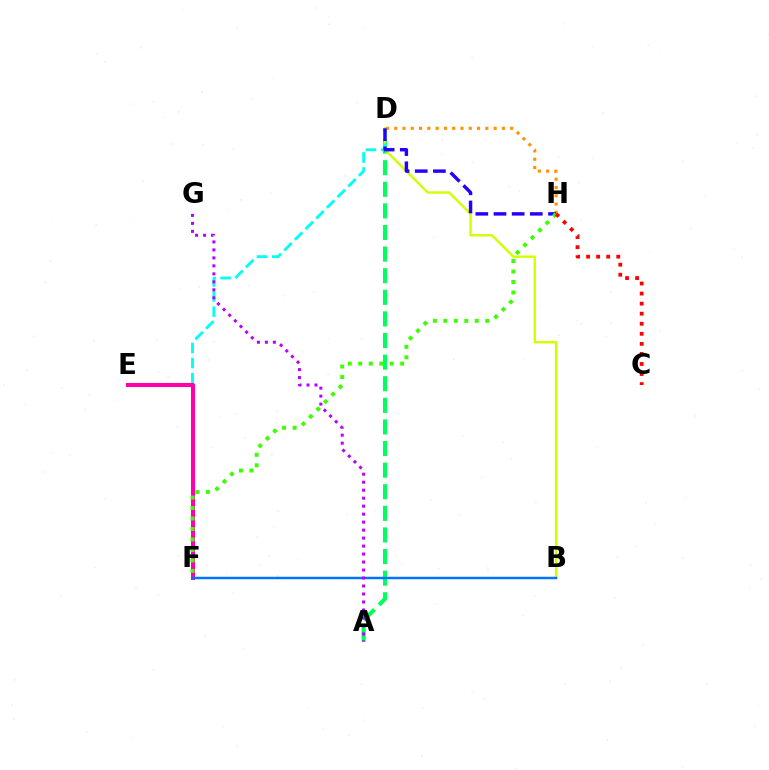{('A', 'D'): [{'color': '#00ff5c', 'line_style': 'dashed', 'thickness': 2.93}], ('B', 'D'): [{'color': '#d1ff00', 'line_style': 'solid', 'thickness': 1.73}], ('D', 'F'): [{'color': '#00fff6', 'line_style': 'dashed', 'thickness': 2.05}], ('E', 'F'): [{'color': '#ff00ac', 'line_style': 'solid', 'thickness': 2.92}], ('D', 'H'): [{'color': '#ff9400', 'line_style': 'dotted', 'thickness': 2.25}, {'color': '#2500ff', 'line_style': 'dashed', 'thickness': 2.47}], ('B', 'F'): [{'color': '#0074ff', 'line_style': 'solid', 'thickness': 1.79}], ('A', 'G'): [{'color': '#b900ff', 'line_style': 'dotted', 'thickness': 2.17}], ('F', 'H'): [{'color': '#3dff00', 'line_style': 'dotted', 'thickness': 2.85}], ('C', 'H'): [{'color': '#ff0000', 'line_style': 'dotted', 'thickness': 2.73}]}